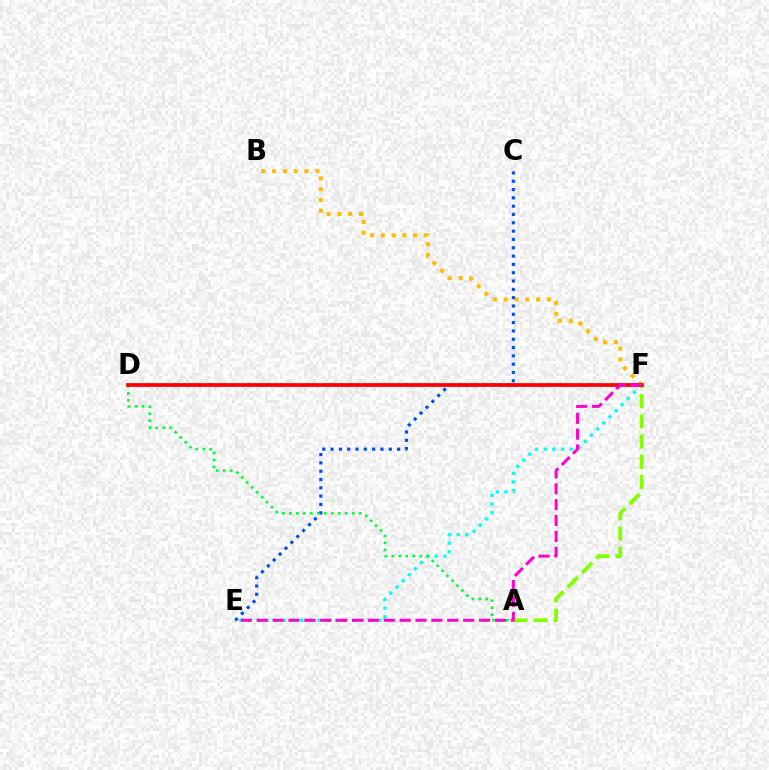{('E', 'F'): [{'color': '#00fff6', 'line_style': 'dotted', 'thickness': 2.36}, {'color': '#ff00cf', 'line_style': 'dashed', 'thickness': 2.16}], ('B', 'F'): [{'color': '#ffbd00', 'line_style': 'dotted', 'thickness': 2.93}], ('A', 'D'): [{'color': '#00ff39', 'line_style': 'dotted', 'thickness': 1.9}], ('A', 'F'): [{'color': '#84ff00', 'line_style': 'dashed', 'thickness': 2.74}], ('D', 'F'): [{'color': '#7200ff', 'line_style': 'dotted', 'thickness': 1.59}, {'color': '#ff0000', 'line_style': 'solid', 'thickness': 2.69}], ('C', 'E'): [{'color': '#004bff', 'line_style': 'dotted', 'thickness': 2.26}]}